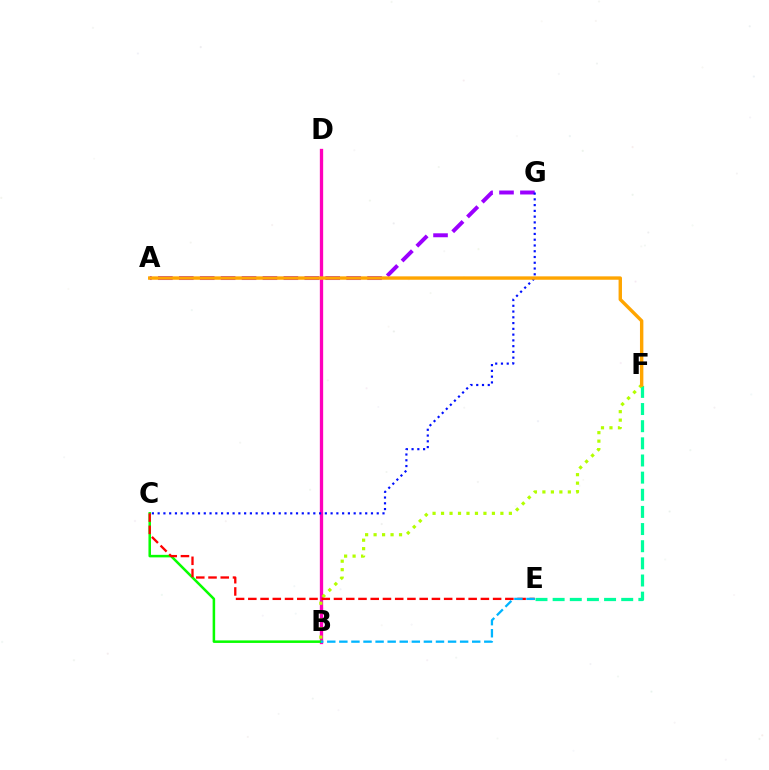{('B', 'D'): [{'color': '#ff00bd', 'line_style': 'solid', 'thickness': 2.38}], ('A', 'G'): [{'color': '#9b00ff', 'line_style': 'dashed', 'thickness': 2.84}], ('B', 'C'): [{'color': '#08ff00', 'line_style': 'solid', 'thickness': 1.82}], ('E', 'F'): [{'color': '#00ff9d', 'line_style': 'dashed', 'thickness': 2.33}], ('B', 'F'): [{'color': '#b3ff00', 'line_style': 'dotted', 'thickness': 2.3}], ('C', 'E'): [{'color': '#ff0000', 'line_style': 'dashed', 'thickness': 1.66}], ('B', 'E'): [{'color': '#00b5ff', 'line_style': 'dashed', 'thickness': 1.64}], ('C', 'G'): [{'color': '#0010ff', 'line_style': 'dotted', 'thickness': 1.57}], ('A', 'F'): [{'color': '#ffa500', 'line_style': 'solid', 'thickness': 2.45}]}